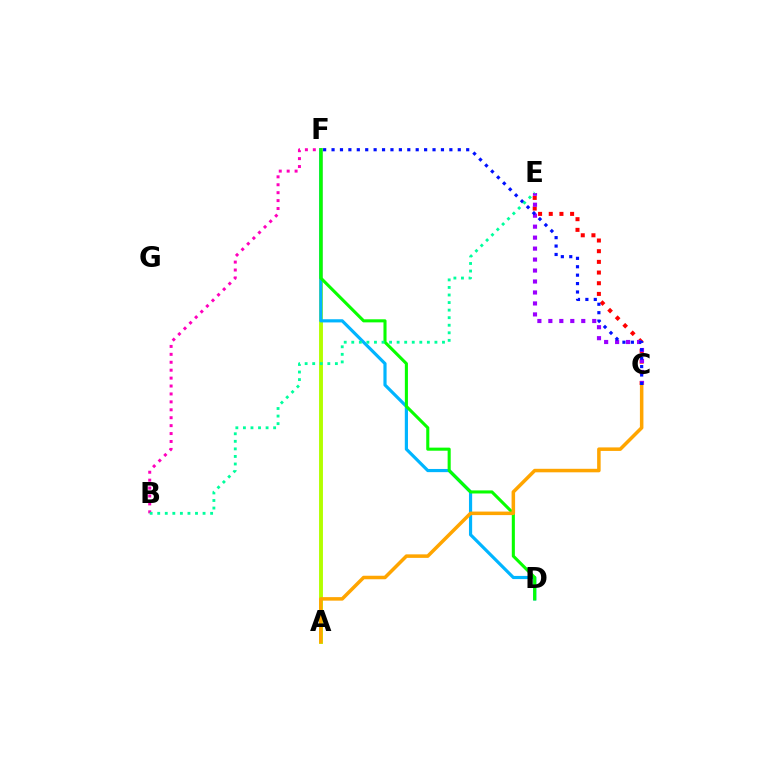{('A', 'F'): [{'color': '#b3ff00', 'line_style': 'solid', 'thickness': 2.8}], ('D', 'F'): [{'color': '#00b5ff', 'line_style': 'solid', 'thickness': 2.29}, {'color': '#08ff00', 'line_style': 'solid', 'thickness': 2.22}], ('C', 'E'): [{'color': '#ff0000', 'line_style': 'dotted', 'thickness': 2.9}, {'color': '#9b00ff', 'line_style': 'dotted', 'thickness': 2.98}], ('B', 'F'): [{'color': '#ff00bd', 'line_style': 'dotted', 'thickness': 2.15}], ('A', 'C'): [{'color': '#ffa500', 'line_style': 'solid', 'thickness': 2.53}], ('C', 'F'): [{'color': '#0010ff', 'line_style': 'dotted', 'thickness': 2.29}], ('B', 'E'): [{'color': '#00ff9d', 'line_style': 'dotted', 'thickness': 2.05}]}